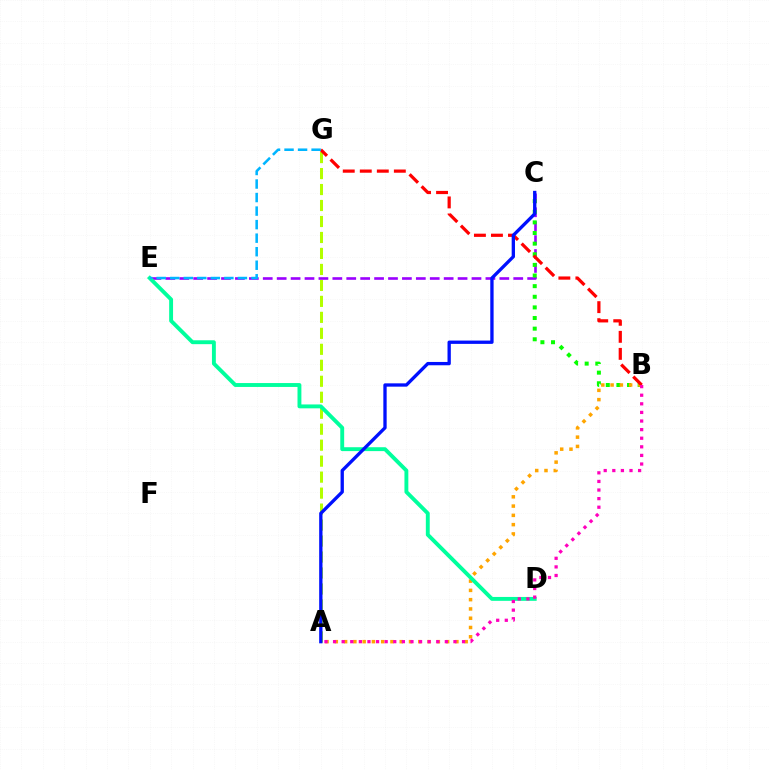{('A', 'G'): [{'color': '#b3ff00', 'line_style': 'dashed', 'thickness': 2.17}], ('C', 'E'): [{'color': '#9b00ff', 'line_style': 'dashed', 'thickness': 1.89}], ('B', 'C'): [{'color': '#08ff00', 'line_style': 'dotted', 'thickness': 2.89}], ('A', 'B'): [{'color': '#ffa500', 'line_style': 'dotted', 'thickness': 2.52}, {'color': '#ff00bd', 'line_style': 'dotted', 'thickness': 2.34}], ('D', 'E'): [{'color': '#00ff9d', 'line_style': 'solid', 'thickness': 2.8}], ('B', 'G'): [{'color': '#ff0000', 'line_style': 'dashed', 'thickness': 2.31}], ('A', 'C'): [{'color': '#0010ff', 'line_style': 'solid', 'thickness': 2.39}], ('E', 'G'): [{'color': '#00b5ff', 'line_style': 'dashed', 'thickness': 1.84}]}